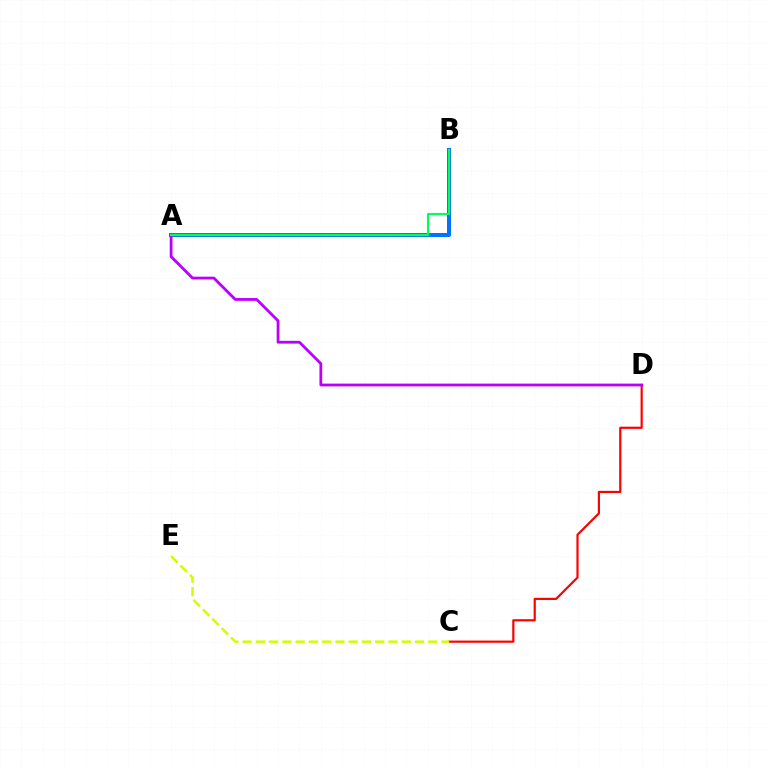{('C', 'D'): [{'color': '#ff0000', 'line_style': 'solid', 'thickness': 1.57}], ('A', 'B'): [{'color': '#0074ff', 'line_style': 'solid', 'thickness': 2.88}, {'color': '#00ff5c', 'line_style': 'solid', 'thickness': 1.55}], ('A', 'D'): [{'color': '#b900ff', 'line_style': 'solid', 'thickness': 2.01}], ('C', 'E'): [{'color': '#d1ff00', 'line_style': 'dashed', 'thickness': 1.8}]}